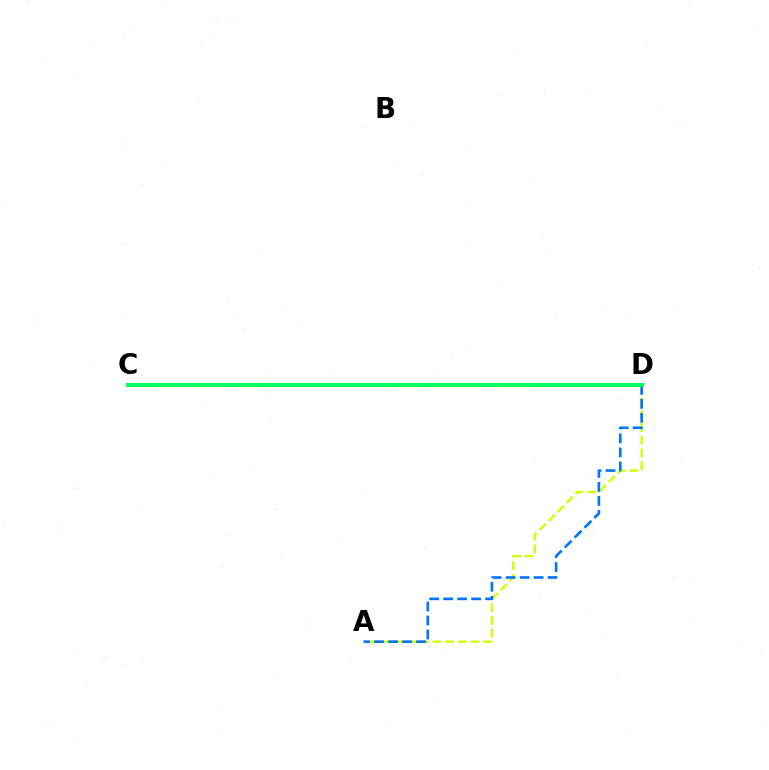{('A', 'D'): [{'color': '#d1ff00', 'line_style': 'dashed', 'thickness': 1.73}, {'color': '#0074ff', 'line_style': 'dashed', 'thickness': 1.9}], ('C', 'D'): [{'color': '#ff0000', 'line_style': 'solid', 'thickness': 1.62}, {'color': '#b900ff', 'line_style': 'dotted', 'thickness': 2.24}, {'color': '#00ff5c', 'line_style': 'solid', 'thickness': 2.87}]}